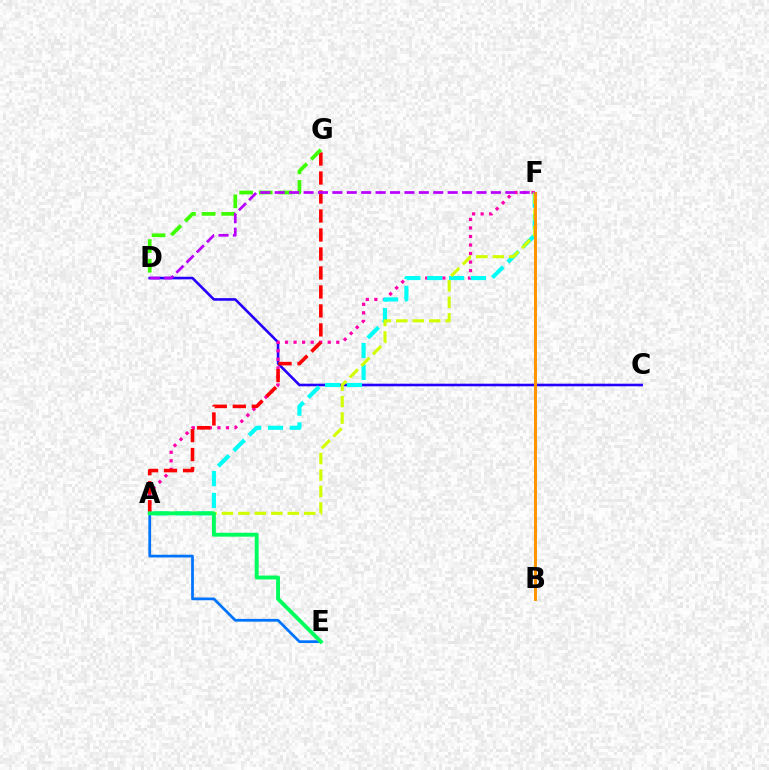{('C', 'D'): [{'color': '#2500ff', 'line_style': 'solid', 'thickness': 1.88}], ('A', 'F'): [{'color': '#ff00ac', 'line_style': 'dotted', 'thickness': 2.32}, {'color': '#00fff6', 'line_style': 'dashed', 'thickness': 2.97}, {'color': '#d1ff00', 'line_style': 'dashed', 'thickness': 2.24}], ('A', 'G'): [{'color': '#ff0000', 'line_style': 'dashed', 'thickness': 2.58}], ('B', 'F'): [{'color': '#ff9400', 'line_style': 'solid', 'thickness': 2.14}], ('A', 'E'): [{'color': '#0074ff', 'line_style': 'solid', 'thickness': 1.98}, {'color': '#00ff5c', 'line_style': 'solid', 'thickness': 2.8}], ('D', 'G'): [{'color': '#3dff00', 'line_style': 'dashed', 'thickness': 2.67}], ('D', 'F'): [{'color': '#b900ff', 'line_style': 'dashed', 'thickness': 1.96}]}